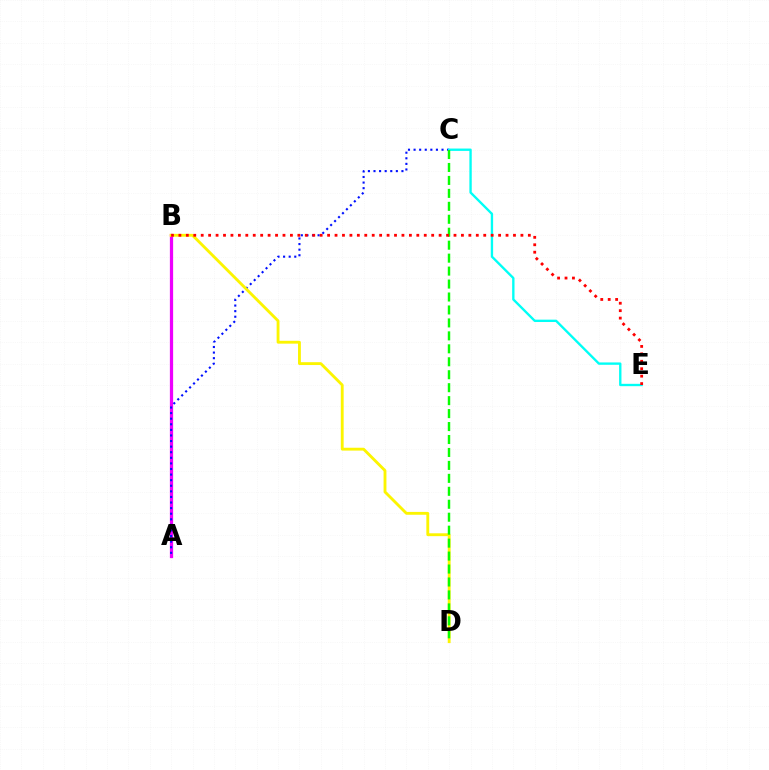{('A', 'B'): [{'color': '#ee00ff', 'line_style': 'solid', 'thickness': 2.33}], ('A', 'C'): [{'color': '#0010ff', 'line_style': 'dotted', 'thickness': 1.52}], ('B', 'D'): [{'color': '#fcf500', 'line_style': 'solid', 'thickness': 2.05}], ('C', 'E'): [{'color': '#00fff6', 'line_style': 'solid', 'thickness': 1.7}], ('C', 'D'): [{'color': '#08ff00', 'line_style': 'dashed', 'thickness': 1.76}], ('B', 'E'): [{'color': '#ff0000', 'line_style': 'dotted', 'thickness': 2.02}]}